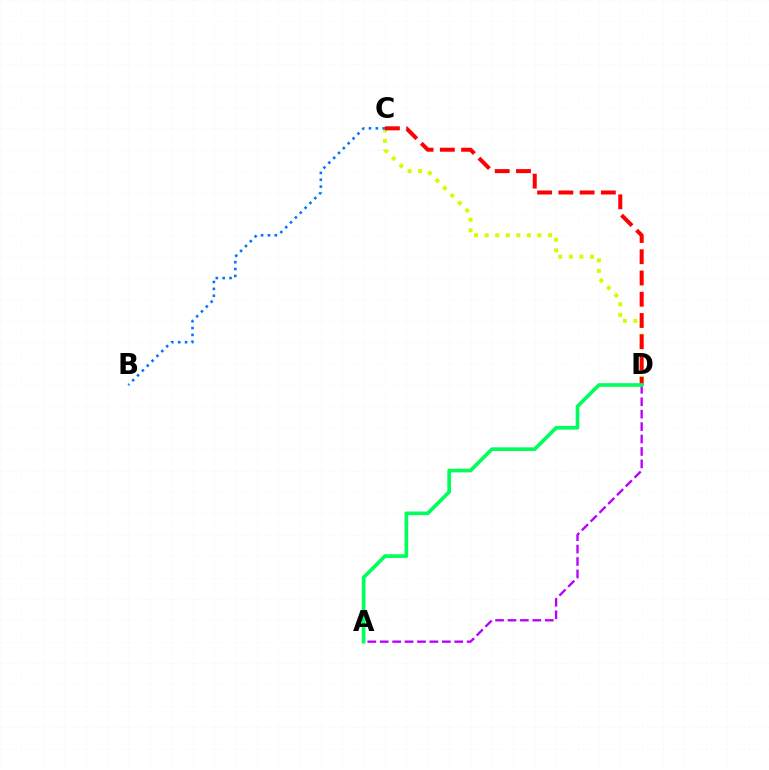{('C', 'D'): [{'color': '#d1ff00', 'line_style': 'dotted', 'thickness': 2.87}, {'color': '#ff0000', 'line_style': 'dashed', 'thickness': 2.89}], ('A', 'D'): [{'color': '#b900ff', 'line_style': 'dashed', 'thickness': 1.69}, {'color': '#00ff5c', 'line_style': 'solid', 'thickness': 2.64}], ('B', 'C'): [{'color': '#0074ff', 'line_style': 'dotted', 'thickness': 1.86}]}